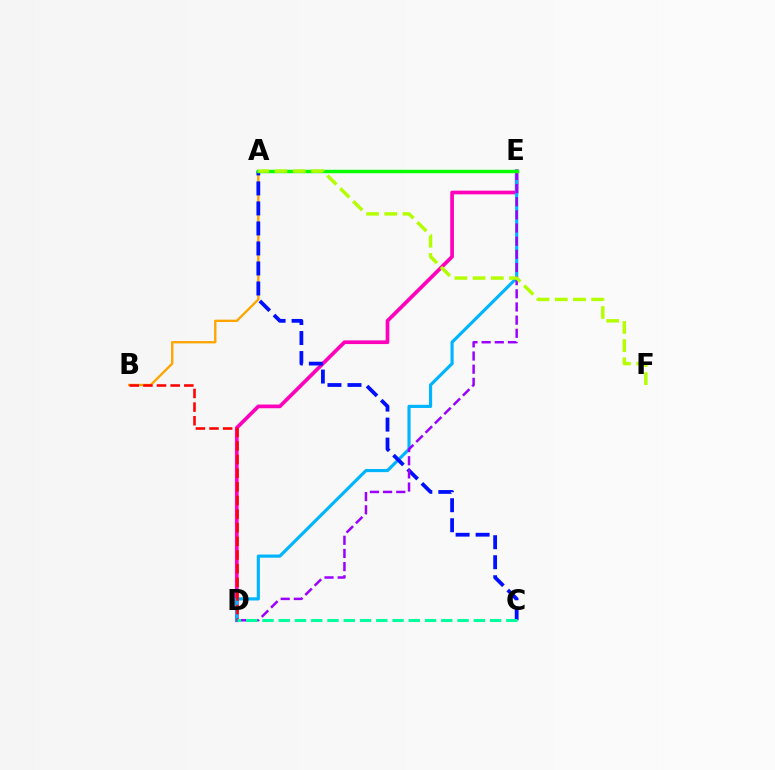{('D', 'E'): [{'color': '#ff00bd', 'line_style': 'solid', 'thickness': 2.66}, {'color': '#00b5ff', 'line_style': 'solid', 'thickness': 2.27}, {'color': '#9b00ff', 'line_style': 'dashed', 'thickness': 1.79}], ('A', 'B'): [{'color': '#ffa500', 'line_style': 'solid', 'thickness': 1.69}], ('A', 'C'): [{'color': '#0010ff', 'line_style': 'dashed', 'thickness': 2.72}], ('B', 'D'): [{'color': '#ff0000', 'line_style': 'dashed', 'thickness': 1.85}], ('A', 'E'): [{'color': '#08ff00', 'line_style': 'solid', 'thickness': 2.49}], ('C', 'D'): [{'color': '#00ff9d', 'line_style': 'dashed', 'thickness': 2.21}], ('A', 'F'): [{'color': '#b3ff00', 'line_style': 'dashed', 'thickness': 2.47}]}